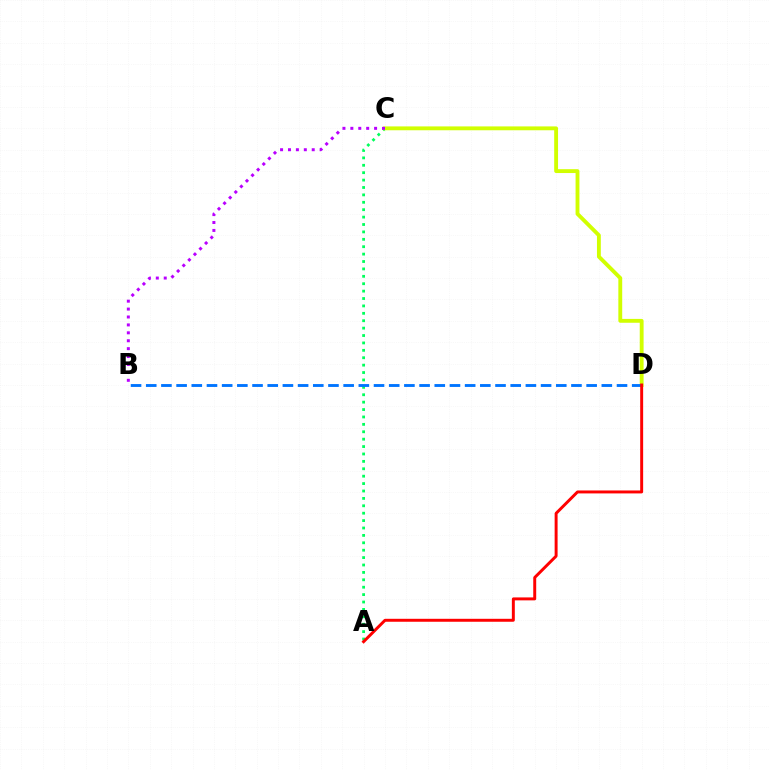{('A', 'C'): [{'color': '#00ff5c', 'line_style': 'dotted', 'thickness': 2.01}], ('C', 'D'): [{'color': '#d1ff00', 'line_style': 'solid', 'thickness': 2.78}], ('B', 'D'): [{'color': '#0074ff', 'line_style': 'dashed', 'thickness': 2.06}], ('B', 'C'): [{'color': '#b900ff', 'line_style': 'dotted', 'thickness': 2.15}], ('A', 'D'): [{'color': '#ff0000', 'line_style': 'solid', 'thickness': 2.12}]}